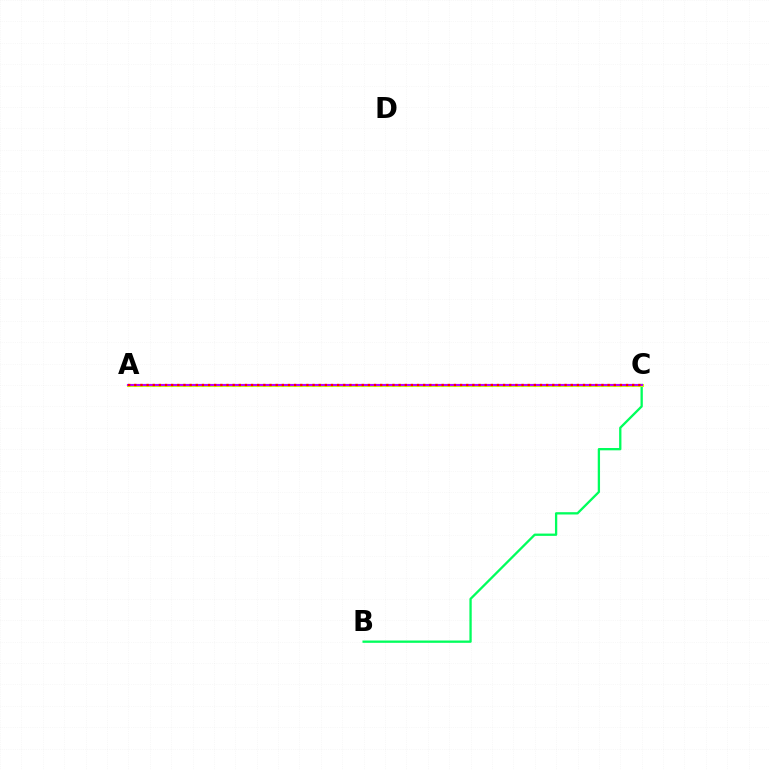{('B', 'C'): [{'color': '#00ff5c', 'line_style': 'solid', 'thickness': 1.66}], ('A', 'C'): [{'color': '#0074ff', 'line_style': 'dashed', 'thickness': 1.93}, {'color': '#d1ff00', 'line_style': 'solid', 'thickness': 2.21}, {'color': '#b900ff', 'line_style': 'solid', 'thickness': 1.52}, {'color': '#ff0000', 'line_style': 'dotted', 'thickness': 1.67}]}